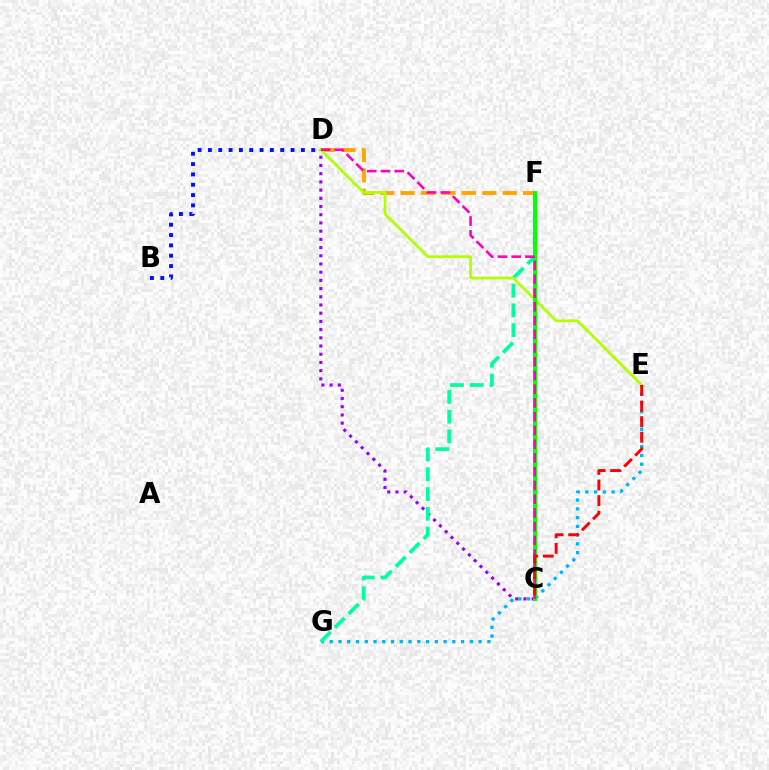{('C', 'D'): [{'color': '#9b00ff', 'line_style': 'dotted', 'thickness': 2.23}, {'color': '#ff00bd', 'line_style': 'dashed', 'thickness': 1.87}], ('D', 'F'): [{'color': '#ffa500', 'line_style': 'dashed', 'thickness': 2.77}], ('E', 'G'): [{'color': '#00b5ff', 'line_style': 'dotted', 'thickness': 2.38}], ('B', 'D'): [{'color': '#0010ff', 'line_style': 'dotted', 'thickness': 2.81}], ('F', 'G'): [{'color': '#00ff9d', 'line_style': 'dashed', 'thickness': 2.68}], ('D', 'E'): [{'color': '#b3ff00', 'line_style': 'solid', 'thickness': 1.99}], ('C', 'F'): [{'color': '#08ff00', 'line_style': 'solid', 'thickness': 2.92}], ('C', 'E'): [{'color': '#ff0000', 'line_style': 'dashed', 'thickness': 2.12}]}